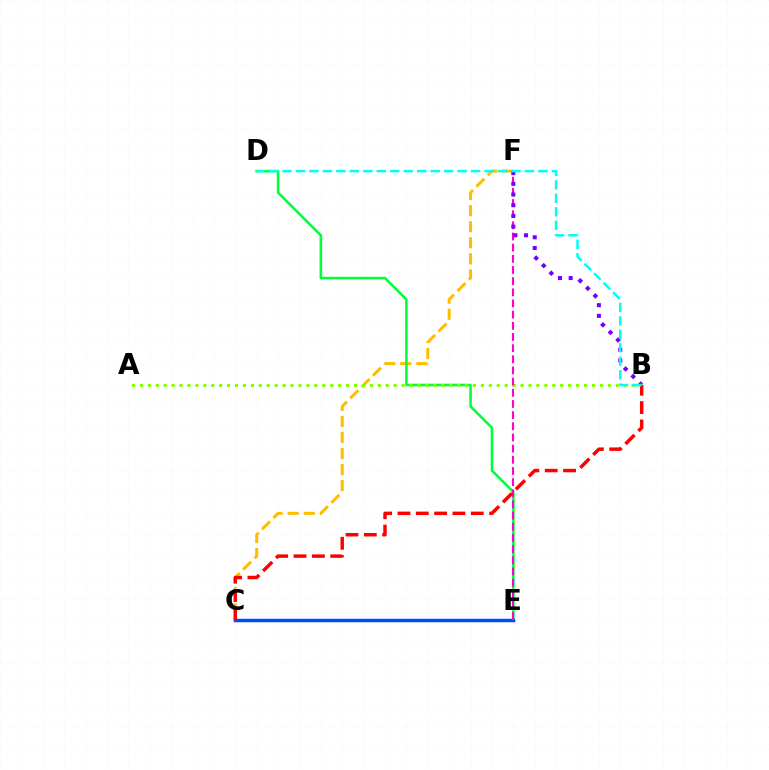{('C', 'F'): [{'color': '#ffbd00', 'line_style': 'dashed', 'thickness': 2.18}], ('D', 'E'): [{'color': '#00ff39', 'line_style': 'solid', 'thickness': 1.84}], ('A', 'B'): [{'color': '#84ff00', 'line_style': 'dotted', 'thickness': 2.15}], ('C', 'E'): [{'color': '#004bff', 'line_style': 'solid', 'thickness': 2.51}], ('E', 'F'): [{'color': '#ff00cf', 'line_style': 'dashed', 'thickness': 1.52}], ('B', 'C'): [{'color': '#ff0000', 'line_style': 'dashed', 'thickness': 2.49}], ('B', 'F'): [{'color': '#7200ff', 'line_style': 'dotted', 'thickness': 2.91}], ('B', 'D'): [{'color': '#00fff6', 'line_style': 'dashed', 'thickness': 1.83}]}